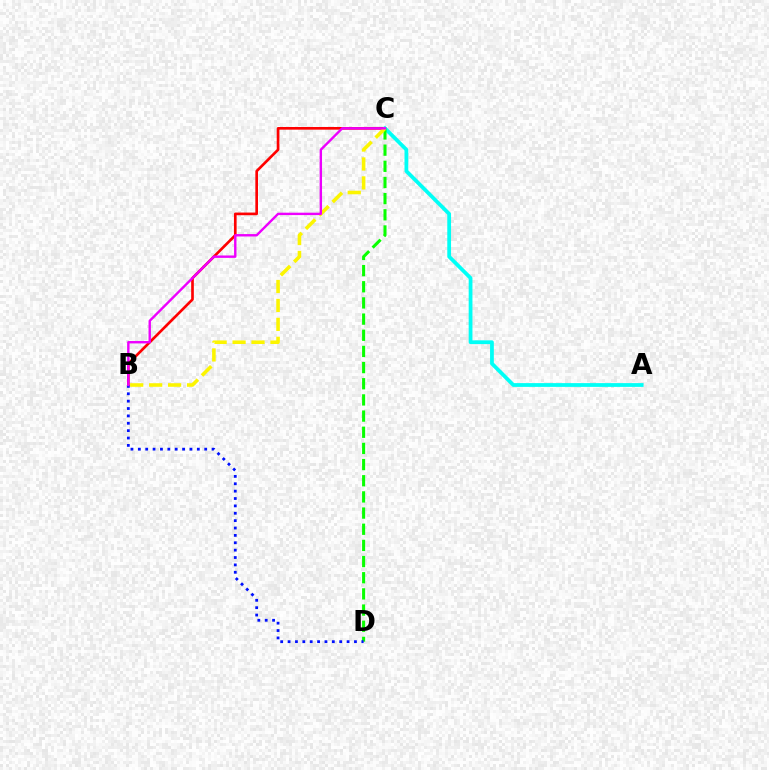{('B', 'C'): [{'color': '#ff0000', 'line_style': 'solid', 'thickness': 1.92}, {'color': '#fcf500', 'line_style': 'dashed', 'thickness': 2.57}, {'color': '#ee00ff', 'line_style': 'solid', 'thickness': 1.73}], ('A', 'C'): [{'color': '#00fff6', 'line_style': 'solid', 'thickness': 2.71}], ('C', 'D'): [{'color': '#08ff00', 'line_style': 'dashed', 'thickness': 2.2}], ('B', 'D'): [{'color': '#0010ff', 'line_style': 'dotted', 'thickness': 2.0}]}